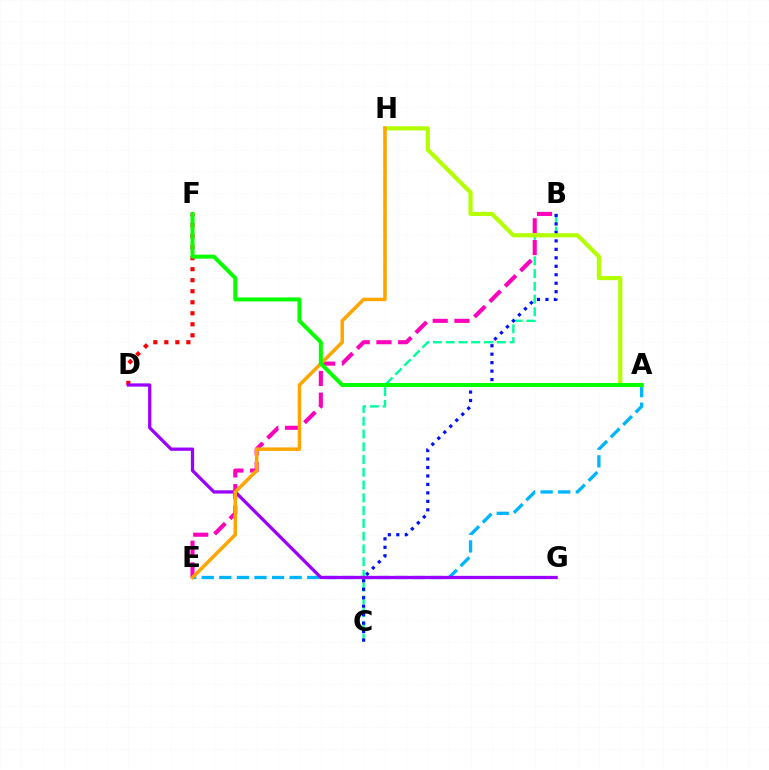{('B', 'C'): [{'color': '#00ff9d', 'line_style': 'dashed', 'thickness': 1.73}, {'color': '#0010ff', 'line_style': 'dotted', 'thickness': 2.3}], ('D', 'F'): [{'color': '#ff0000', 'line_style': 'dotted', 'thickness': 3.0}], ('A', 'E'): [{'color': '#00b5ff', 'line_style': 'dashed', 'thickness': 2.39}], ('D', 'G'): [{'color': '#9b00ff', 'line_style': 'solid', 'thickness': 2.35}], ('B', 'E'): [{'color': '#ff00bd', 'line_style': 'dashed', 'thickness': 2.95}], ('A', 'H'): [{'color': '#b3ff00', 'line_style': 'solid', 'thickness': 3.0}], ('E', 'H'): [{'color': '#ffa500', 'line_style': 'solid', 'thickness': 2.53}], ('A', 'F'): [{'color': '#08ff00', 'line_style': 'solid', 'thickness': 2.88}]}